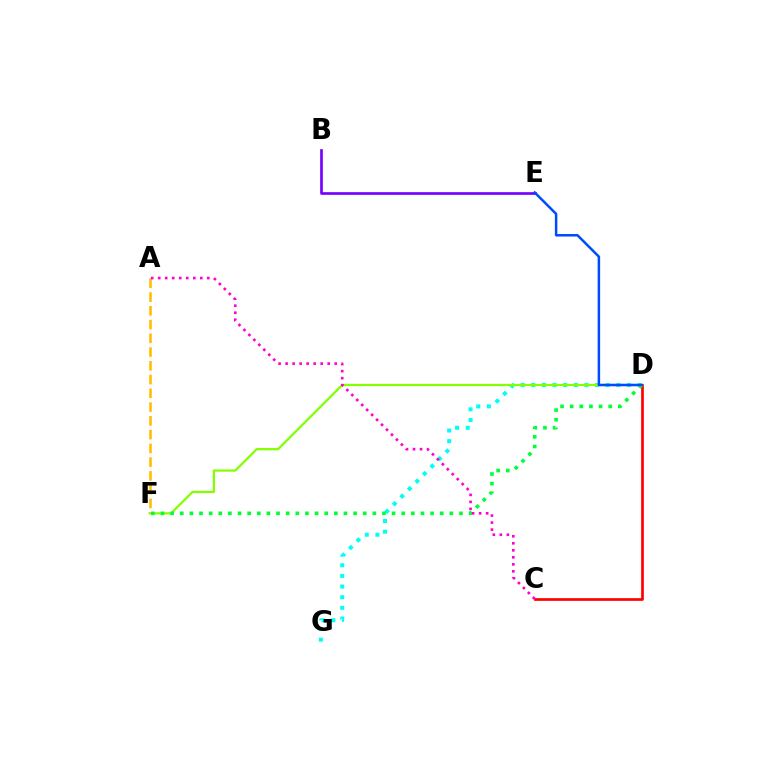{('D', 'G'): [{'color': '#00fff6', 'line_style': 'dotted', 'thickness': 2.89}], ('C', 'D'): [{'color': '#ff0000', 'line_style': 'solid', 'thickness': 1.94}], ('D', 'F'): [{'color': '#84ff00', 'line_style': 'solid', 'thickness': 1.61}, {'color': '#00ff39', 'line_style': 'dotted', 'thickness': 2.62}], ('A', 'F'): [{'color': '#ffbd00', 'line_style': 'dashed', 'thickness': 1.87}], ('B', 'E'): [{'color': '#7200ff', 'line_style': 'solid', 'thickness': 1.91}], ('D', 'E'): [{'color': '#004bff', 'line_style': 'solid', 'thickness': 1.8}], ('A', 'C'): [{'color': '#ff00cf', 'line_style': 'dotted', 'thickness': 1.91}]}